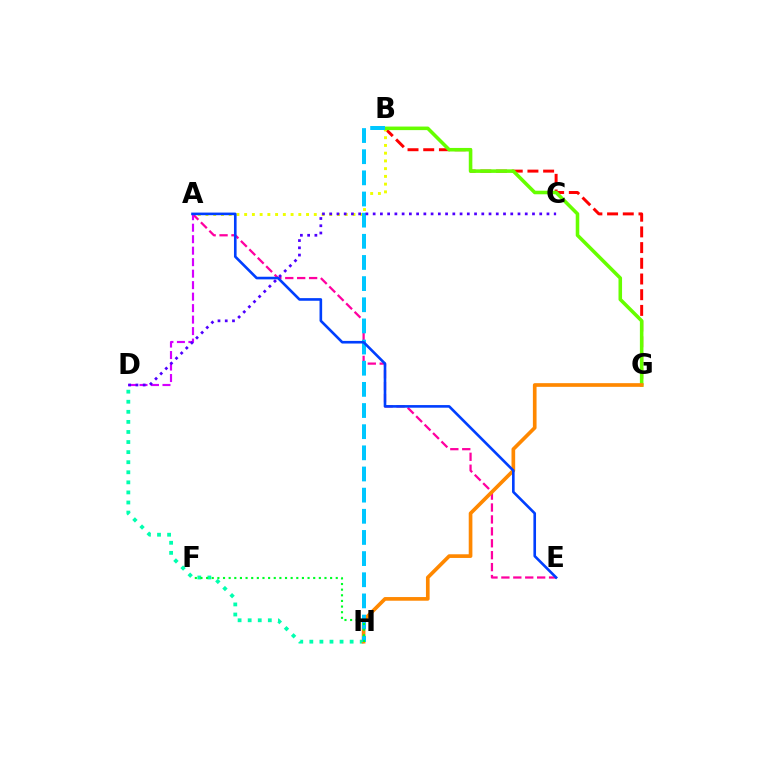{('D', 'H'): [{'color': '#00ffaf', 'line_style': 'dotted', 'thickness': 2.74}], ('B', 'G'): [{'color': '#ff0000', 'line_style': 'dashed', 'thickness': 2.13}, {'color': '#66ff00', 'line_style': 'solid', 'thickness': 2.56}], ('A', 'B'): [{'color': '#eeff00', 'line_style': 'dotted', 'thickness': 2.1}], ('A', 'E'): [{'color': '#ff00a0', 'line_style': 'dashed', 'thickness': 1.62}, {'color': '#003fff', 'line_style': 'solid', 'thickness': 1.89}], ('G', 'H'): [{'color': '#ff8800', 'line_style': 'solid', 'thickness': 2.64}], ('B', 'H'): [{'color': '#00c7ff', 'line_style': 'dashed', 'thickness': 2.87}], ('A', 'D'): [{'color': '#d600ff', 'line_style': 'dashed', 'thickness': 1.56}], ('F', 'H'): [{'color': '#00ff27', 'line_style': 'dotted', 'thickness': 1.53}], ('C', 'D'): [{'color': '#4f00ff', 'line_style': 'dotted', 'thickness': 1.97}]}